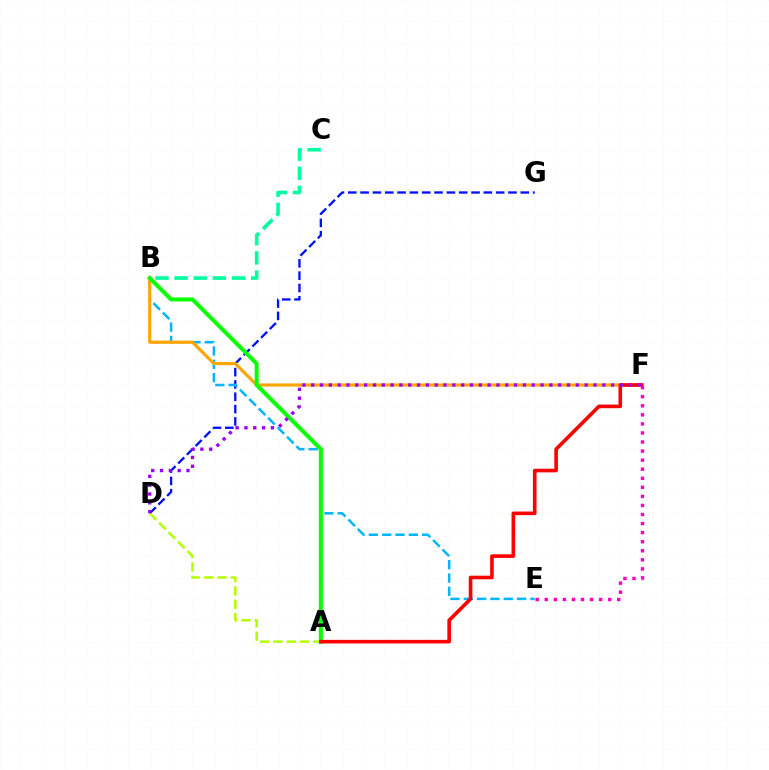{('D', 'G'): [{'color': '#0010ff', 'line_style': 'dashed', 'thickness': 1.67}], ('B', 'E'): [{'color': '#00b5ff', 'line_style': 'dashed', 'thickness': 1.81}], ('B', 'F'): [{'color': '#ffa500', 'line_style': 'solid', 'thickness': 2.28}], ('A', 'B'): [{'color': '#08ff00', 'line_style': 'solid', 'thickness': 2.88}], ('A', 'D'): [{'color': '#b3ff00', 'line_style': 'dashed', 'thickness': 1.81}], ('B', 'C'): [{'color': '#00ff9d', 'line_style': 'dashed', 'thickness': 2.6}], ('A', 'F'): [{'color': '#ff0000', 'line_style': 'solid', 'thickness': 2.6}], ('E', 'F'): [{'color': '#ff00bd', 'line_style': 'dotted', 'thickness': 2.46}], ('D', 'F'): [{'color': '#9b00ff', 'line_style': 'dotted', 'thickness': 2.4}]}